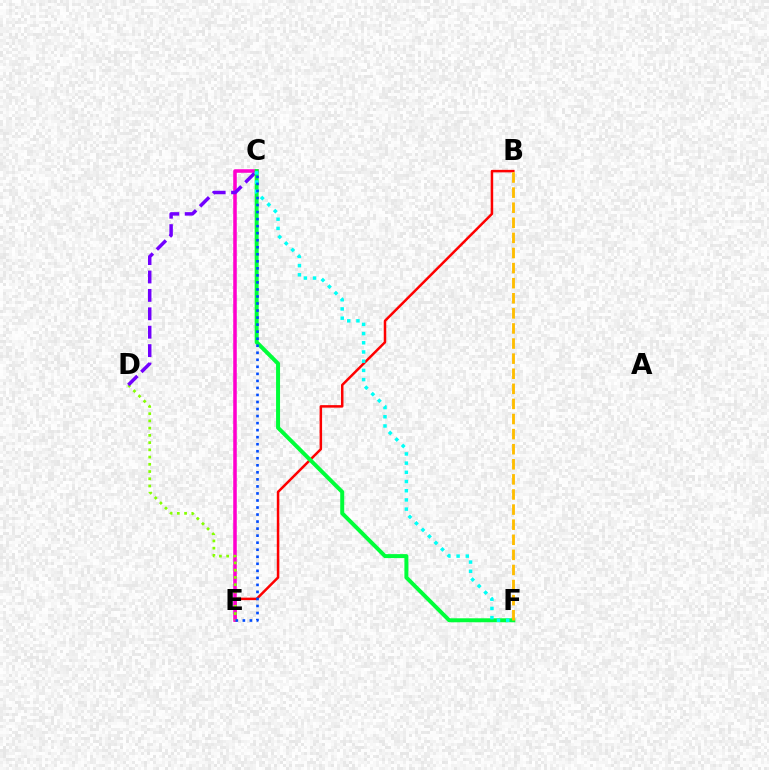{('B', 'E'): [{'color': '#ff0000', 'line_style': 'solid', 'thickness': 1.8}], ('C', 'E'): [{'color': '#ff00cf', 'line_style': 'solid', 'thickness': 2.56}, {'color': '#004bff', 'line_style': 'dotted', 'thickness': 1.91}], ('D', 'E'): [{'color': '#84ff00', 'line_style': 'dotted', 'thickness': 1.97}], ('C', 'D'): [{'color': '#7200ff', 'line_style': 'dashed', 'thickness': 2.5}], ('C', 'F'): [{'color': '#00ff39', 'line_style': 'solid', 'thickness': 2.87}, {'color': '#00fff6', 'line_style': 'dotted', 'thickness': 2.5}], ('B', 'F'): [{'color': '#ffbd00', 'line_style': 'dashed', 'thickness': 2.05}]}